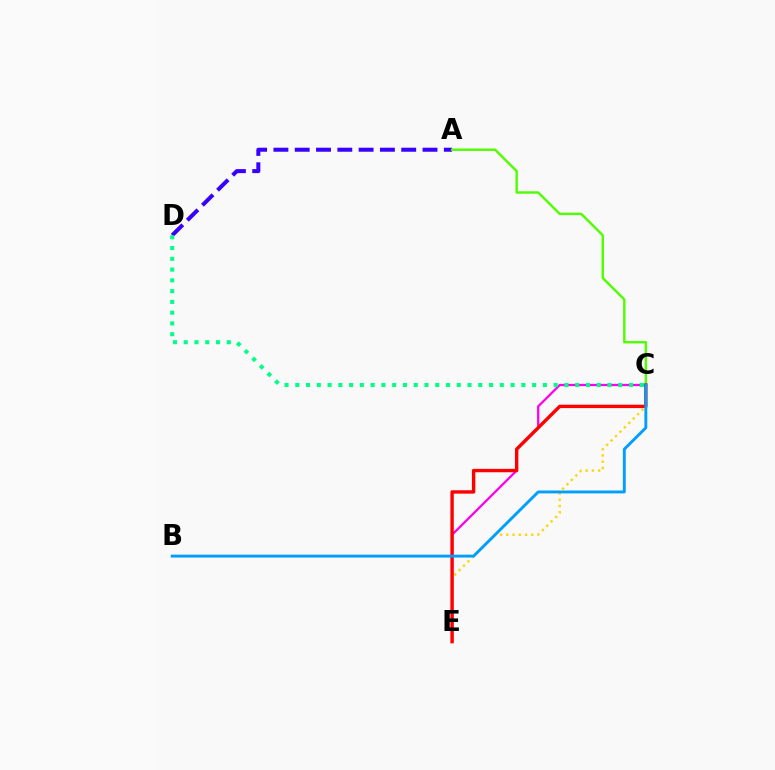{('A', 'D'): [{'color': '#3700ff', 'line_style': 'dashed', 'thickness': 2.89}], ('C', 'E'): [{'color': '#ff00ed', 'line_style': 'solid', 'thickness': 1.63}, {'color': '#ffd500', 'line_style': 'dotted', 'thickness': 1.69}, {'color': '#ff0000', 'line_style': 'solid', 'thickness': 2.44}], ('C', 'D'): [{'color': '#00ff86', 'line_style': 'dotted', 'thickness': 2.92}], ('A', 'C'): [{'color': '#4fff00', 'line_style': 'solid', 'thickness': 1.73}], ('B', 'C'): [{'color': '#009eff', 'line_style': 'solid', 'thickness': 2.09}]}